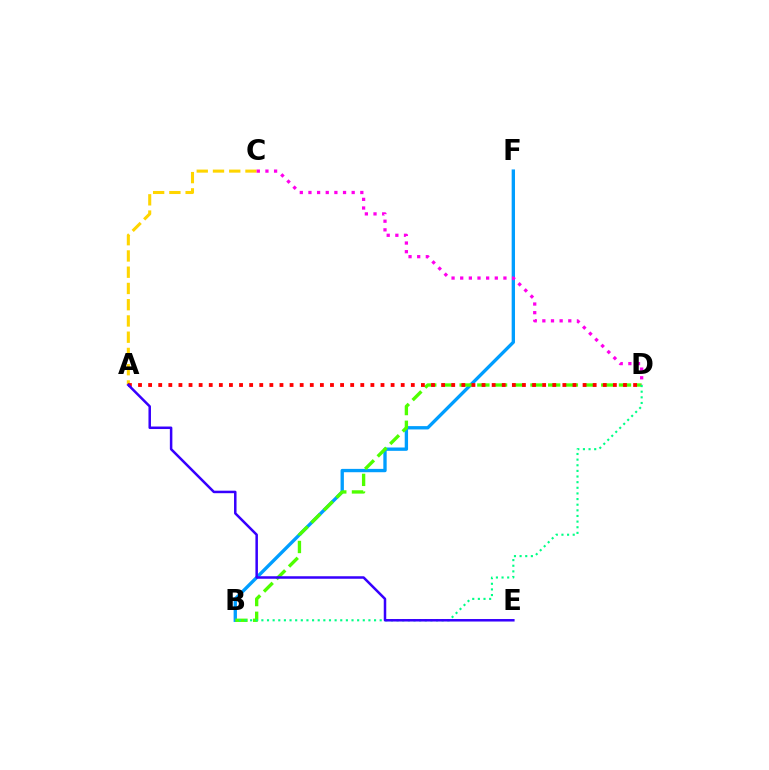{('B', 'F'): [{'color': '#009eff', 'line_style': 'solid', 'thickness': 2.4}], ('B', 'D'): [{'color': '#4fff00', 'line_style': 'dashed', 'thickness': 2.41}, {'color': '#00ff86', 'line_style': 'dotted', 'thickness': 1.53}], ('A', 'C'): [{'color': '#ffd500', 'line_style': 'dashed', 'thickness': 2.21}], ('A', 'D'): [{'color': '#ff0000', 'line_style': 'dotted', 'thickness': 2.75}], ('A', 'E'): [{'color': '#3700ff', 'line_style': 'solid', 'thickness': 1.81}], ('C', 'D'): [{'color': '#ff00ed', 'line_style': 'dotted', 'thickness': 2.35}]}